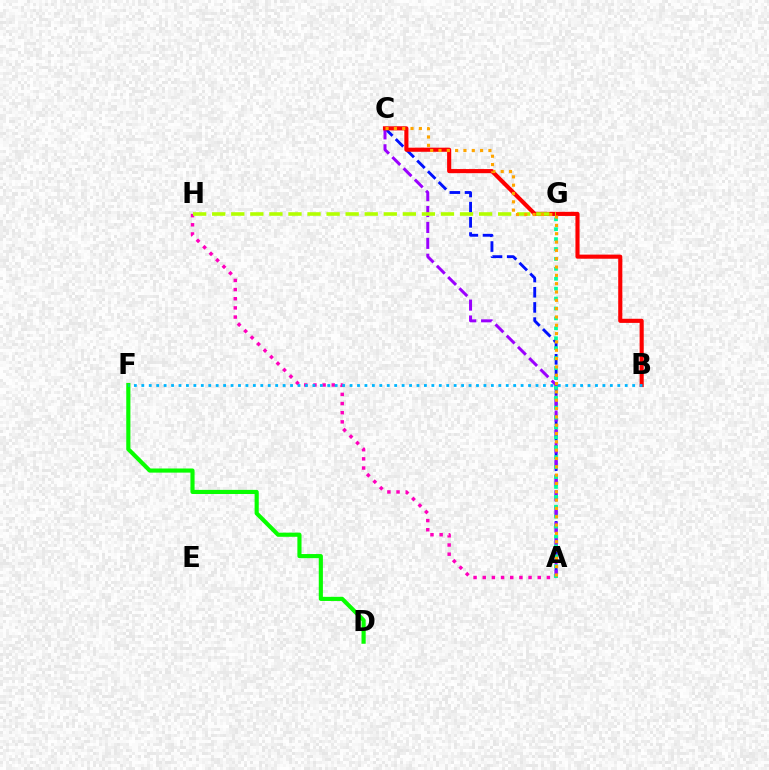{('A', 'H'): [{'color': '#ff00bd', 'line_style': 'dotted', 'thickness': 2.49}], ('D', 'F'): [{'color': '#08ff00', 'line_style': 'solid', 'thickness': 2.98}], ('A', 'C'): [{'color': '#0010ff', 'line_style': 'dashed', 'thickness': 2.06}, {'color': '#9b00ff', 'line_style': 'dashed', 'thickness': 2.16}, {'color': '#ffa500', 'line_style': 'dotted', 'thickness': 2.26}], ('B', 'C'): [{'color': '#ff0000', 'line_style': 'solid', 'thickness': 2.96}], ('G', 'H'): [{'color': '#b3ff00', 'line_style': 'dashed', 'thickness': 2.59}], ('A', 'G'): [{'color': '#00ff9d', 'line_style': 'dotted', 'thickness': 2.69}], ('B', 'F'): [{'color': '#00b5ff', 'line_style': 'dotted', 'thickness': 2.02}]}